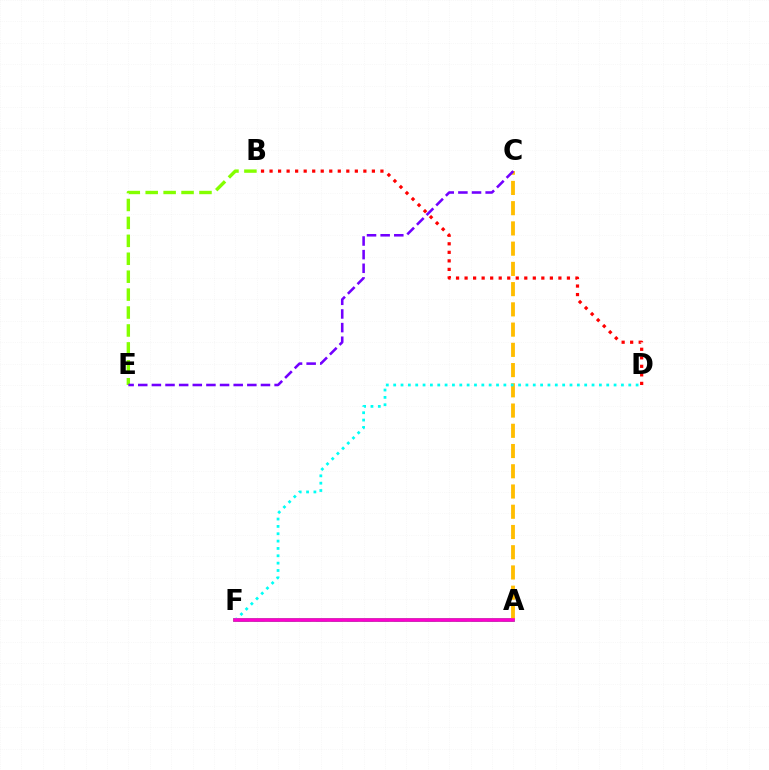{('B', 'E'): [{'color': '#84ff00', 'line_style': 'dashed', 'thickness': 2.44}], ('A', 'F'): [{'color': '#004bff', 'line_style': 'dashed', 'thickness': 2.11}, {'color': '#00ff39', 'line_style': 'solid', 'thickness': 2.65}, {'color': '#ff00cf', 'line_style': 'solid', 'thickness': 2.62}], ('A', 'C'): [{'color': '#ffbd00', 'line_style': 'dashed', 'thickness': 2.75}], ('D', 'F'): [{'color': '#00fff6', 'line_style': 'dotted', 'thickness': 2.0}], ('B', 'D'): [{'color': '#ff0000', 'line_style': 'dotted', 'thickness': 2.32}], ('C', 'E'): [{'color': '#7200ff', 'line_style': 'dashed', 'thickness': 1.85}]}